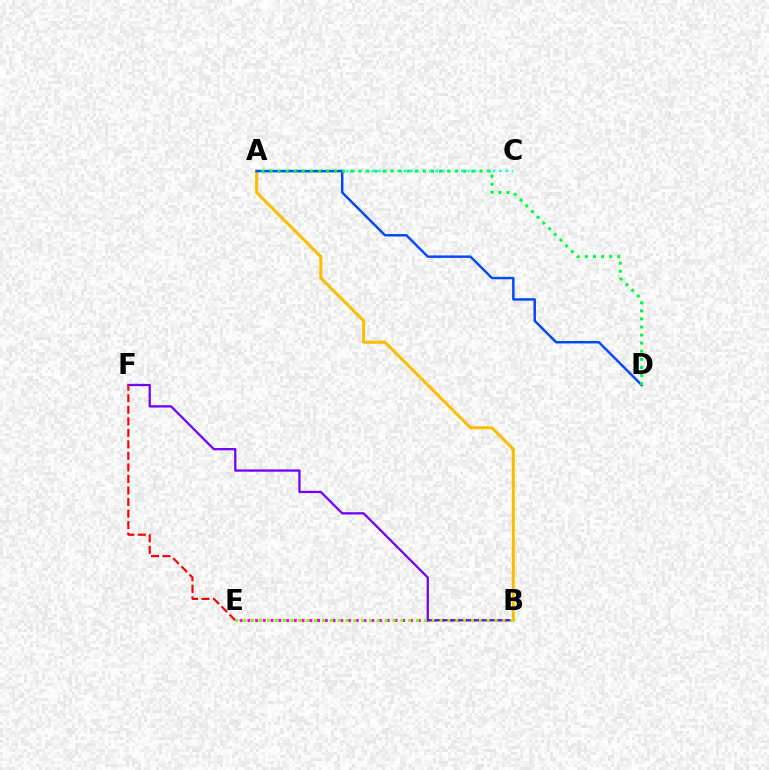{('B', 'E'): [{'color': '#ff00cf', 'line_style': 'dotted', 'thickness': 2.1}, {'color': '#84ff00', 'line_style': 'dotted', 'thickness': 2.13}], ('A', 'C'): [{'color': '#00fff6', 'line_style': 'dotted', 'thickness': 1.73}], ('B', 'F'): [{'color': '#7200ff', 'line_style': 'solid', 'thickness': 1.64}], ('A', 'B'): [{'color': '#ffbd00', 'line_style': 'solid', 'thickness': 2.19}], ('A', 'D'): [{'color': '#004bff', 'line_style': 'solid', 'thickness': 1.78}, {'color': '#00ff39', 'line_style': 'dotted', 'thickness': 2.19}], ('E', 'F'): [{'color': '#ff0000', 'line_style': 'dashed', 'thickness': 1.57}]}